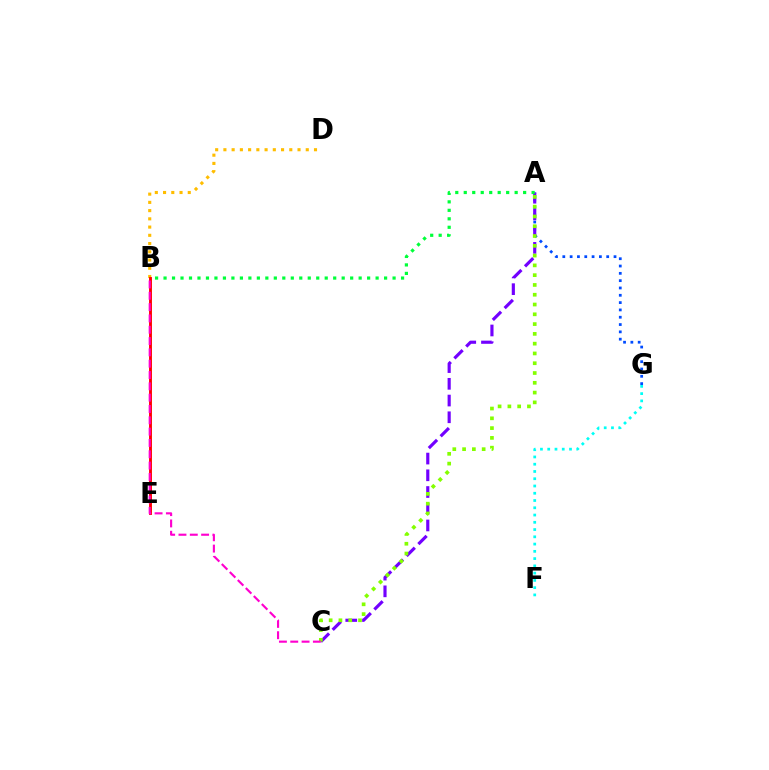{('B', 'D'): [{'color': '#ffbd00', 'line_style': 'dotted', 'thickness': 2.24}], ('A', 'G'): [{'color': '#004bff', 'line_style': 'dotted', 'thickness': 1.99}], ('A', 'C'): [{'color': '#7200ff', 'line_style': 'dashed', 'thickness': 2.27}, {'color': '#84ff00', 'line_style': 'dotted', 'thickness': 2.66}], ('A', 'B'): [{'color': '#00ff39', 'line_style': 'dotted', 'thickness': 2.3}], ('B', 'E'): [{'color': '#ff0000', 'line_style': 'solid', 'thickness': 2.08}], ('F', 'G'): [{'color': '#00fff6', 'line_style': 'dotted', 'thickness': 1.97}], ('B', 'C'): [{'color': '#ff00cf', 'line_style': 'dashed', 'thickness': 1.54}]}